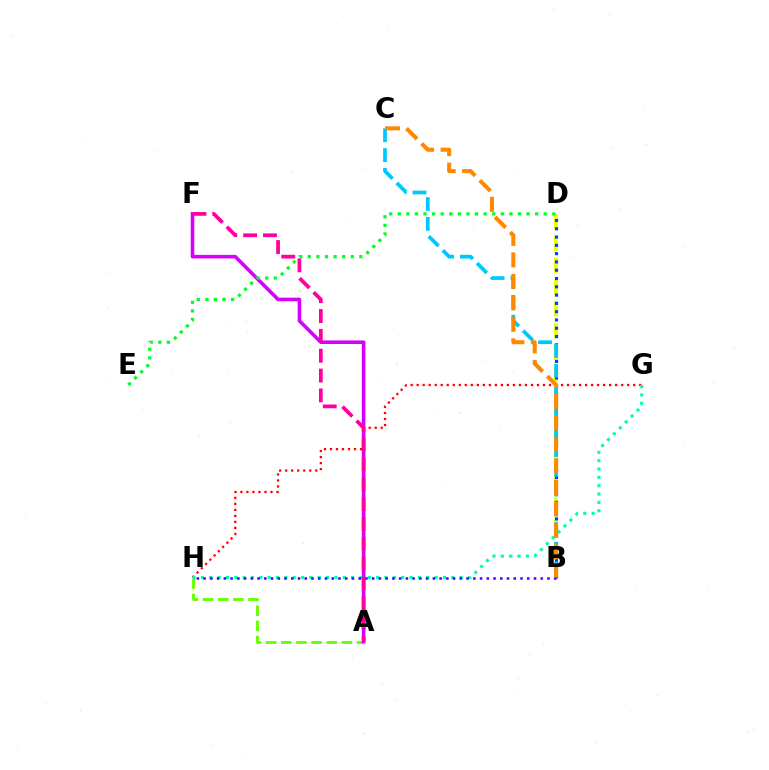{('G', 'H'): [{'color': '#ff0000', 'line_style': 'dotted', 'thickness': 1.63}, {'color': '#00ffaf', 'line_style': 'dotted', 'thickness': 2.27}], ('A', 'H'): [{'color': '#66ff00', 'line_style': 'dashed', 'thickness': 2.06}], ('B', 'D'): [{'color': '#eeff00', 'line_style': 'dashed', 'thickness': 2.96}, {'color': '#003fff', 'line_style': 'dotted', 'thickness': 2.25}], ('A', 'F'): [{'color': '#d600ff', 'line_style': 'solid', 'thickness': 2.57}, {'color': '#ff00a0', 'line_style': 'dashed', 'thickness': 2.7}], ('B', 'H'): [{'color': '#4f00ff', 'line_style': 'dotted', 'thickness': 1.83}], ('B', 'C'): [{'color': '#00c7ff', 'line_style': 'dashed', 'thickness': 2.69}, {'color': '#ff8800', 'line_style': 'dashed', 'thickness': 2.92}], ('D', 'E'): [{'color': '#00ff27', 'line_style': 'dotted', 'thickness': 2.33}]}